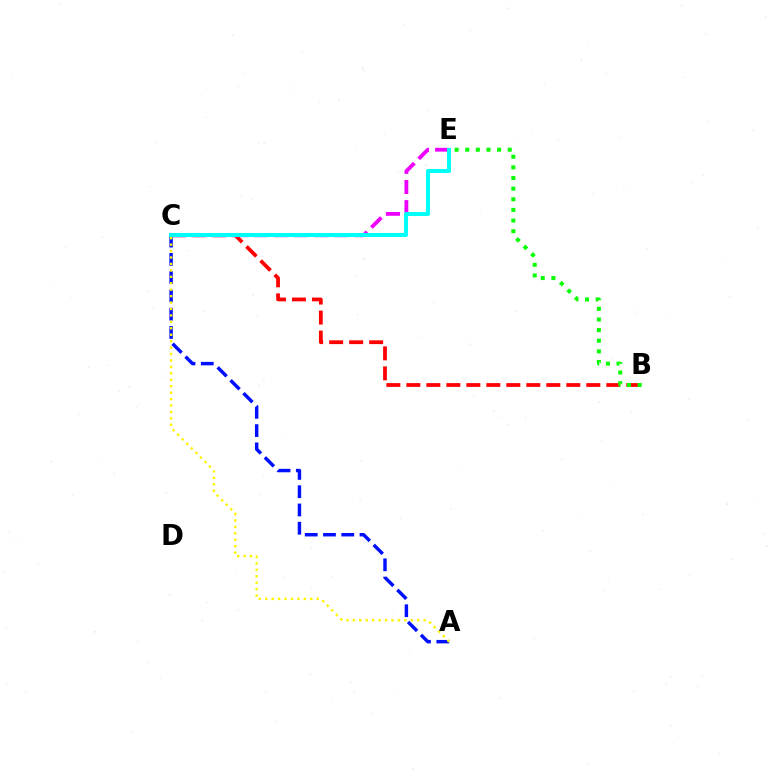{('B', 'C'): [{'color': '#ff0000', 'line_style': 'dashed', 'thickness': 2.72}], ('B', 'E'): [{'color': '#08ff00', 'line_style': 'dotted', 'thickness': 2.89}], ('C', 'E'): [{'color': '#ee00ff', 'line_style': 'dashed', 'thickness': 2.74}, {'color': '#00fff6', 'line_style': 'solid', 'thickness': 2.9}], ('A', 'C'): [{'color': '#0010ff', 'line_style': 'dashed', 'thickness': 2.48}, {'color': '#fcf500', 'line_style': 'dotted', 'thickness': 1.75}]}